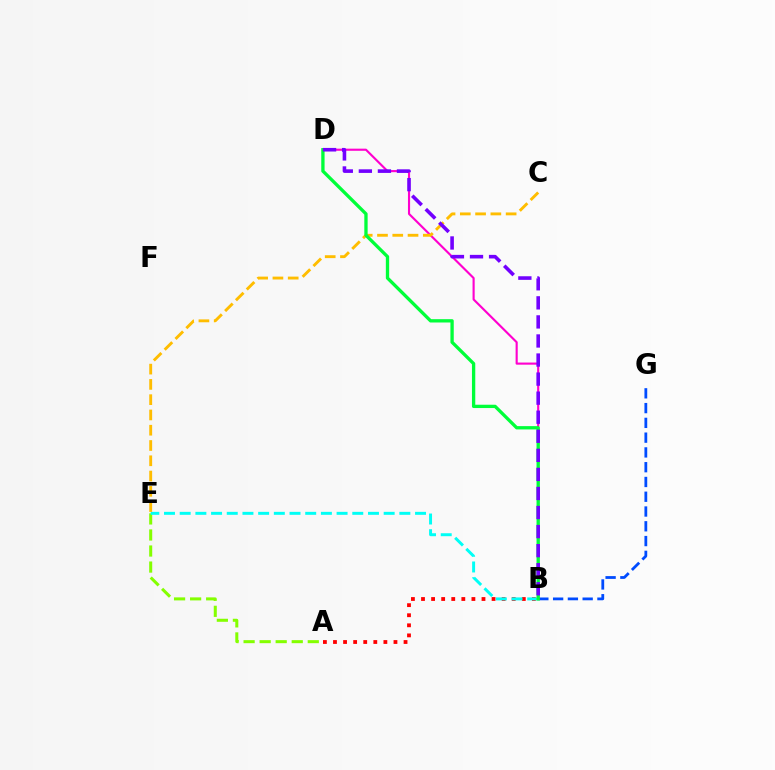{('A', 'E'): [{'color': '#84ff00', 'line_style': 'dashed', 'thickness': 2.18}], ('B', 'D'): [{'color': '#ff00cf', 'line_style': 'solid', 'thickness': 1.53}, {'color': '#00ff39', 'line_style': 'solid', 'thickness': 2.39}, {'color': '#7200ff', 'line_style': 'dashed', 'thickness': 2.59}], ('A', 'B'): [{'color': '#ff0000', 'line_style': 'dotted', 'thickness': 2.74}], ('B', 'E'): [{'color': '#00fff6', 'line_style': 'dashed', 'thickness': 2.13}], ('C', 'E'): [{'color': '#ffbd00', 'line_style': 'dashed', 'thickness': 2.08}], ('B', 'G'): [{'color': '#004bff', 'line_style': 'dashed', 'thickness': 2.01}]}